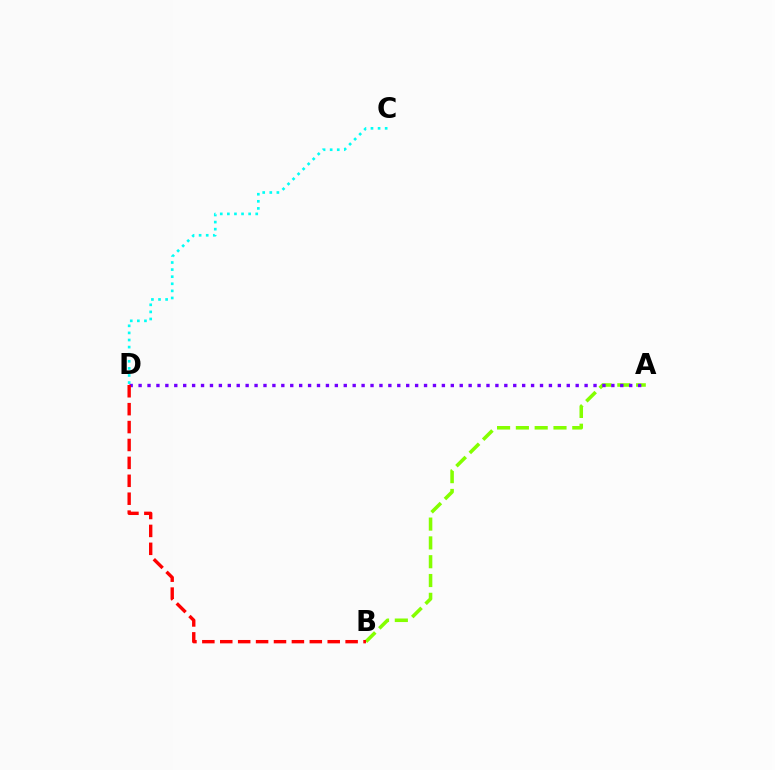{('A', 'B'): [{'color': '#84ff00', 'line_style': 'dashed', 'thickness': 2.55}], ('C', 'D'): [{'color': '#00fff6', 'line_style': 'dotted', 'thickness': 1.93}], ('A', 'D'): [{'color': '#7200ff', 'line_style': 'dotted', 'thickness': 2.42}], ('B', 'D'): [{'color': '#ff0000', 'line_style': 'dashed', 'thickness': 2.43}]}